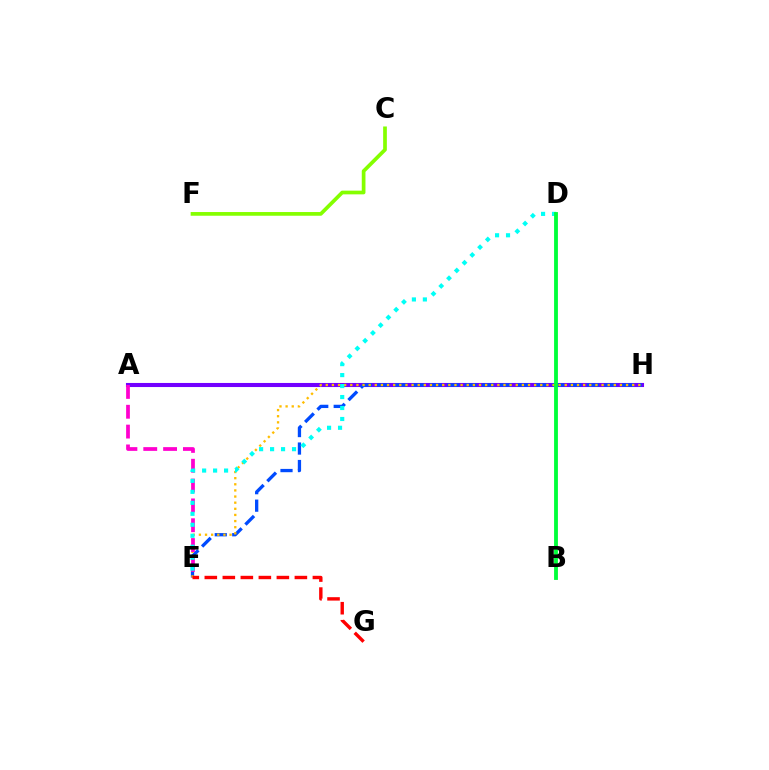{('A', 'H'): [{'color': '#7200ff', 'line_style': 'solid', 'thickness': 2.94}], ('E', 'H'): [{'color': '#004bff', 'line_style': 'dashed', 'thickness': 2.37}, {'color': '#ffbd00', 'line_style': 'dotted', 'thickness': 1.67}], ('C', 'F'): [{'color': '#84ff00', 'line_style': 'solid', 'thickness': 2.67}], ('A', 'E'): [{'color': '#ff00cf', 'line_style': 'dashed', 'thickness': 2.69}], ('D', 'E'): [{'color': '#00fff6', 'line_style': 'dotted', 'thickness': 2.98}], ('B', 'D'): [{'color': '#00ff39', 'line_style': 'solid', 'thickness': 2.76}], ('E', 'G'): [{'color': '#ff0000', 'line_style': 'dashed', 'thickness': 2.45}]}